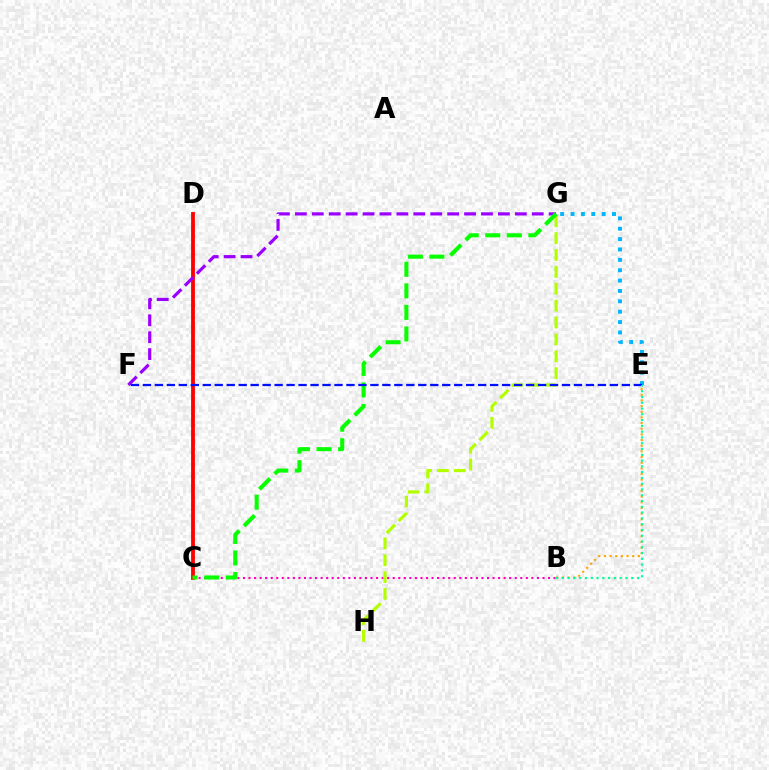{('B', 'C'): [{'color': '#ff00bd', 'line_style': 'dotted', 'thickness': 1.51}], ('G', 'H'): [{'color': '#b3ff00', 'line_style': 'dashed', 'thickness': 2.29}], ('C', 'D'): [{'color': '#ff0000', 'line_style': 'solid', 'thickness': 2.75}], ('F', 'G'): [{'color': '#9b00ff', 'line_style': 'dashed', 'thickness': 2.3}], ('E', 'G'): [{'color': '#00b5ff', 'line_style': 'dotted', 'thickness': 2.82}], ('B', 'E'): [{'color': '#ffa500', 'line_style': 'dotted', 'thickness': 1.54}, {'color': '#00ff9d', 'line_style': 'dotted', 'thickness': 1.57}], ('C', 'G'): [{'color': '#08ff00', 'line_style': 'dashed', 'thickness': 2.93}], ('E', 'F'): [{'color': '#0010ff', 'line_style': 'dashed', 'thickness': 1.63}]}